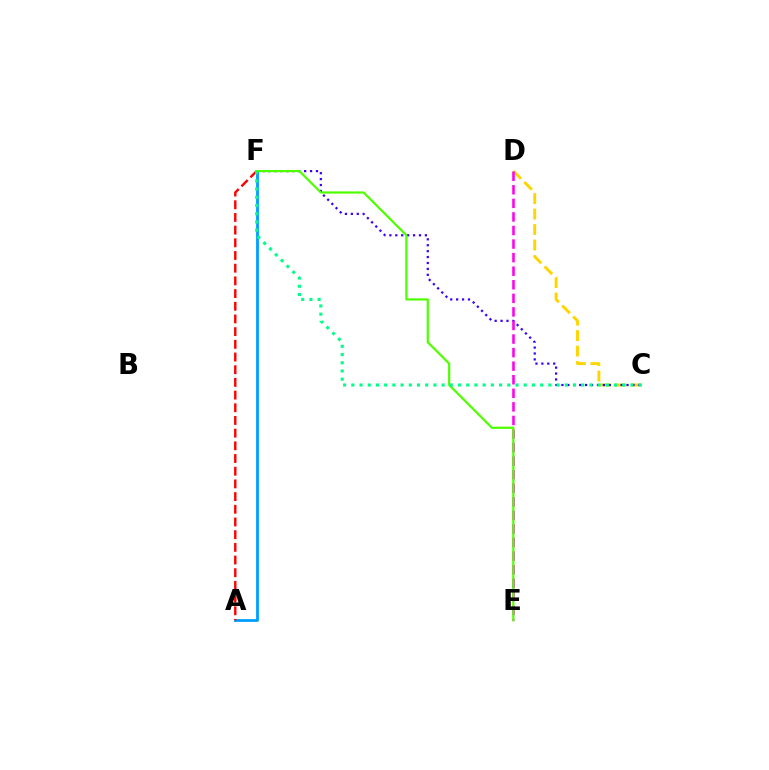{('A', 'F'): [{'color': '#009eff', 'line_style': 'solid', 'thickness': 2.03}, {'color': '#ff0000', 'line_style': 'dashed', 'thickness': 1.72}], ('C', 'D'): [{'color': '#ffd500', 'line_style': 'dashed', 'thickness': 2.1}], ('C', 'F'): [{'color': '#3700ff', 'line_style': 'dotted', 'thickness': 1.61}, {'color': '#00ff86', 'line_style': 'dotted', 'thickness': 2.23}], ('D', 'E'): [{'color': '#ff00ed', 'line_style': 'dashed', 'thickness': 1.84}], ('E', 'F'): [{'color': '#4fff00', 'line_style': 'solid', 'thickness': 1.6}]}